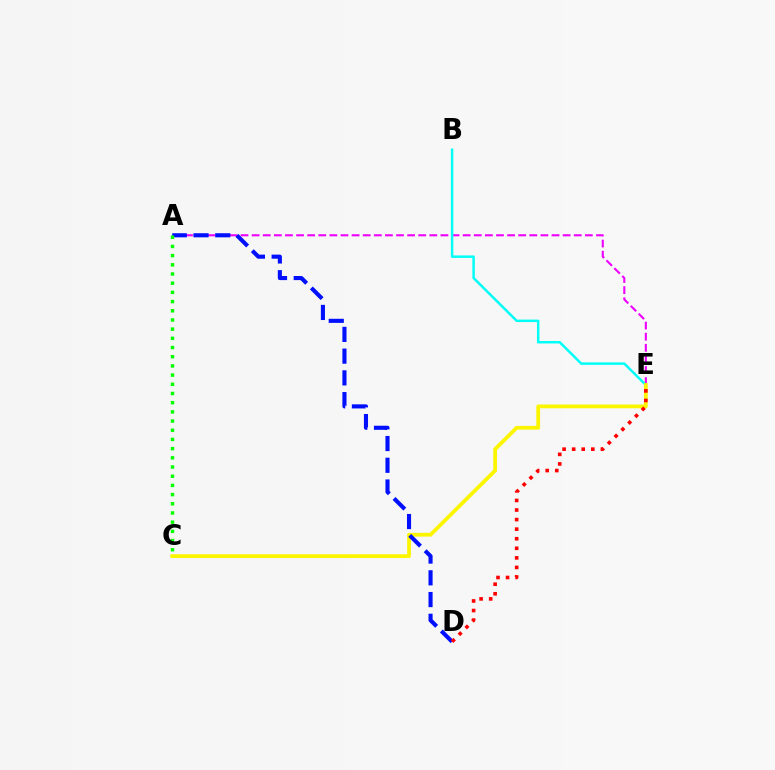{('A', 'E'): [{'color': '#ee00ff', 'line_style': 'dashed', 'thickness': 1.51}], ('B', 'E'): [{'color': '#00fff6', 'line_style': 'solid', 'thickness': 1.77}], ('C', 'E'): [{'color': '#fcf500', 'line_style': 'solid', 'thickness': 2.71}], ('A', 'D'): [{'color': '#0010ff', 'line_style': 'dashed', 'thickness': 2.95}], ('A', 'C'): [{'color': '#08ff00', 'line_style': 'dotted', 'thickness': 2.5}], ('D', 'E'): [{'color': '#ff0000', 'line_style': 'dotted', 'thickness': 2.6}]}